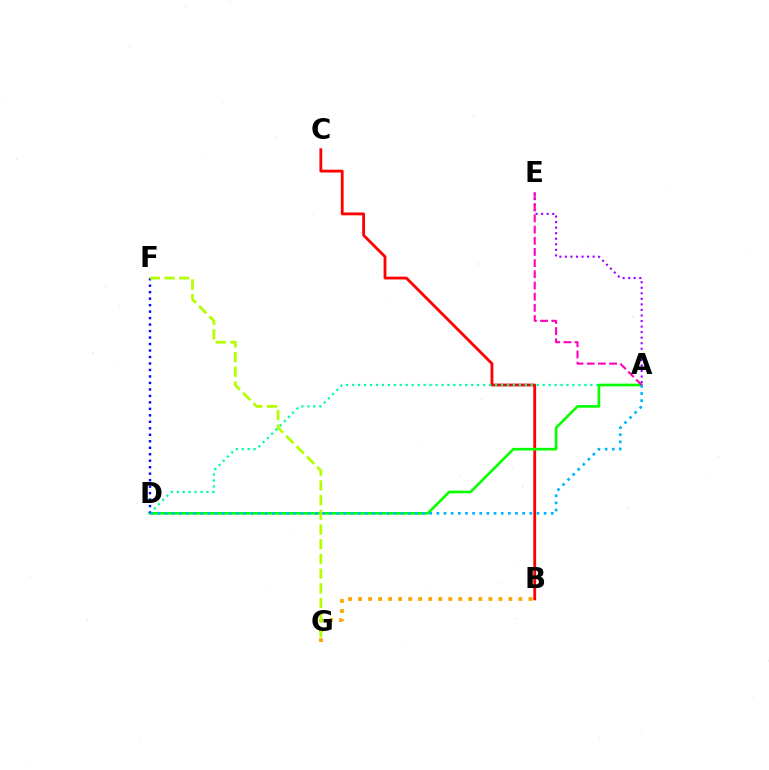{('B', 'C'): [{'color': '#ff0000', 'line_style': 'solid', 'thickness': 2.03}], ('A', 'D'): [{'color': '#00ff9d', 'line_style': 'dotted', 'thickness': 1.62}, {'color': '#08ff00', 'line_style': 'solid', 'thickness': 1.9}, {'color': '#00b5ff', 'line_style': 'dotted', 'thickness': 1.94}], ('B', 'G'): [{'color': '#ffa500', 'line_style': 'dotted', 'thickness': 2.72}], ('D', 'F'): [{'color': '#0010ff', 'line_style': 'dotted', 'thickness': 1.76}], ('A', 'E'): [{'color': '#9b00ff', 'line_style': 'dotted', 'thickness': 1.51}, {'color': '#ff00bd', 'line_style': 'dashed', 'thickness': 1.52}], ('F', 'G'): [{'color': '#b3ff00', 'line_style': 'dashed', 'thickness': 2.0}]}